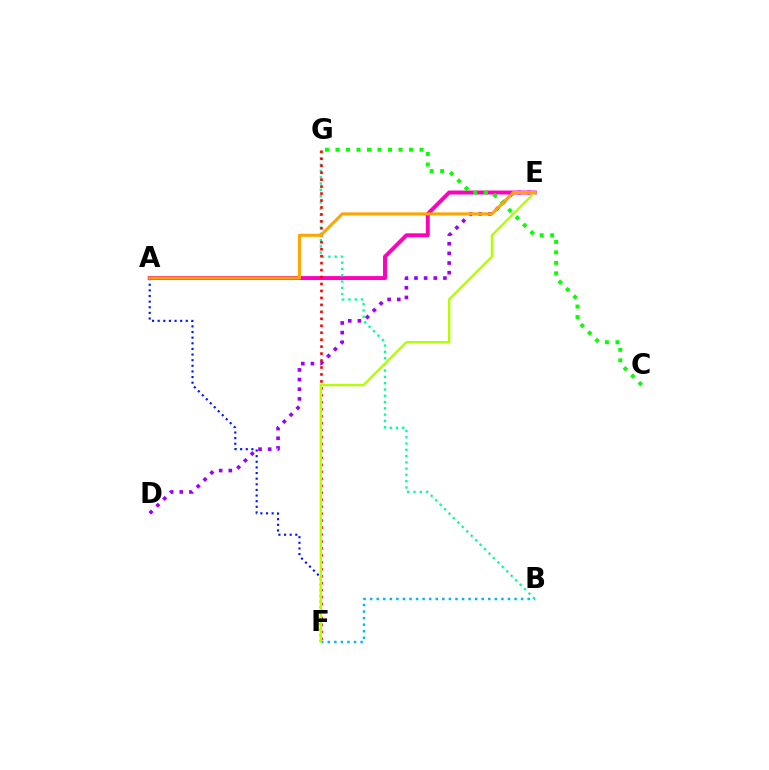{('B', 'F'): [{'color': '#00b5ff', 'line_style': 'dotted', 'thickness': 1.78}], ('A', 'F'): [{'color': '#0010ff', 'line_style': 'dotted', 'thickness': 1.53}], ('A', 'E'): [{'color': '#ff00bd', 'line_style': 'solid', 'thickness': 2.84}, {'color': '#ffa500', 'line_style': 'solid', 'thickness': 2.2}], ('B', 'G'): [{'color': '#00ff9d', 'line_style': 'dotted', 'thickness': 1.71}], ('F', 'G'): [{'color': '#ff0000', 'line_style': 'dotted', 'thickness': 1.89}], ('D', 'E'): [{'color': '#9b00ff', 'line_style': 'dotted', 'thickness': 2.62}], ('C', 'G'): [{'color': '#08ff00', 'line_style': 'dotted', 'thickness': 2.85}], ('E', 'F'): [{'color': '#b3ff00', 'line_style': 'solid', 'thickness': 1.73}]}